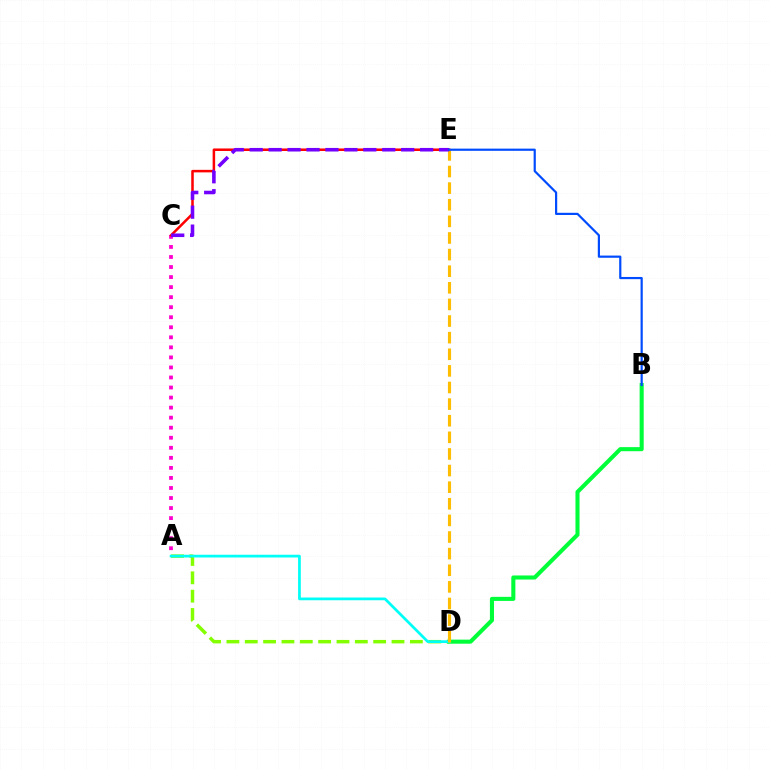{('A', 'D'): [{'color': '#84ff00', 'line_style': 'dashed', 'thickness': 2.49}, {'color': '#00fff6', 'line_style': 'solid', 'thickness': 1.97}], ('A', 'C'): [{'color': '#ff00cf', 'line_style': 'dotted', 'thickness': 2.73}], ('B', 'D'): [{'color': '#00ff39', 'line_style': 'solid', 'thickness': 2.94}], ('C', 'E'): [{'color': '#ff0000', 'line_style': 'solid', 'thickness': 1.82}, {'color': '#7200ff', 'line_style': 'dashed', 'thickness': 2.57}], ('D', 'E'): [{'color': '#ffbd00', 'line_style': 'dashed', 'thickness': 2.26}], ('B', 'E'): [{'color': '#004bff', 'line_style': 'solid', 'thickness': 1.58}]}